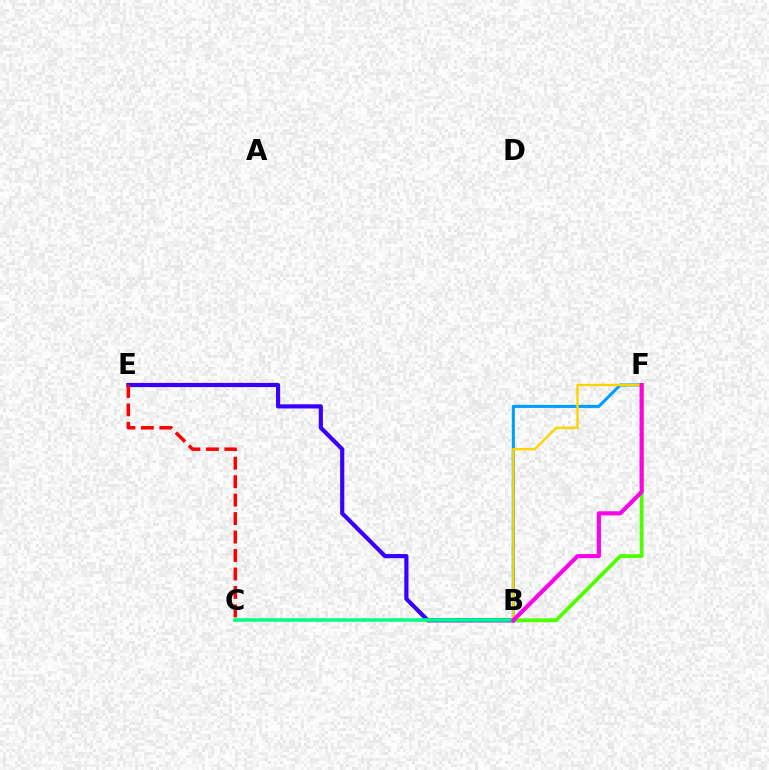{('B', 'E'): [{'color': '#3700ff', 'line_style': 'solid', 'thickness': 3.0}], ('B', 'F'): [{'color': '#009eff', 'line_style': 'solid', 'thickness': 2.22}, {'color': '#ffd500', 'line_style': 'solid', 'thickness': 1.74}, {'color': '#4fff00', 'line_style': 'solid', 'thickness': 2.72}, {'color': '#ff00ed', 'line_style': 'solid', 'thickness': 2.96}], ('C', 'E'): [{'color': '#ff0000', 'line_style': 'dashed', 'thickness': 2.51}], ('B', 'C'): [{'color': '#00ff86', 'line_style': 'solid', 'thickness': 2.56}]}